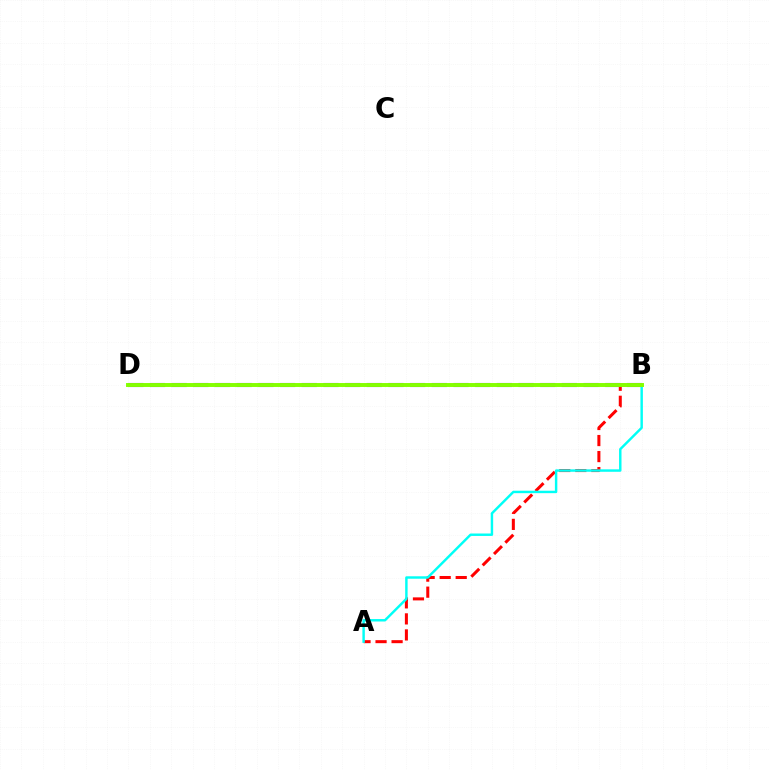{('B', 'D'): [{'color': '#7200ff', 'line_style': 'dashed', 'thickness': 2.95}, {'color': '#84ff00', 'line_style': 'solid', 'thickness': 2.83}], ('A', 'B'): [{'color': '#ff0000', 'line_style': 'dashed', 'thickness': 2.18}, {'color': '#00fff6', 'line_style': 'solid', 'thickness': 1.76}]}